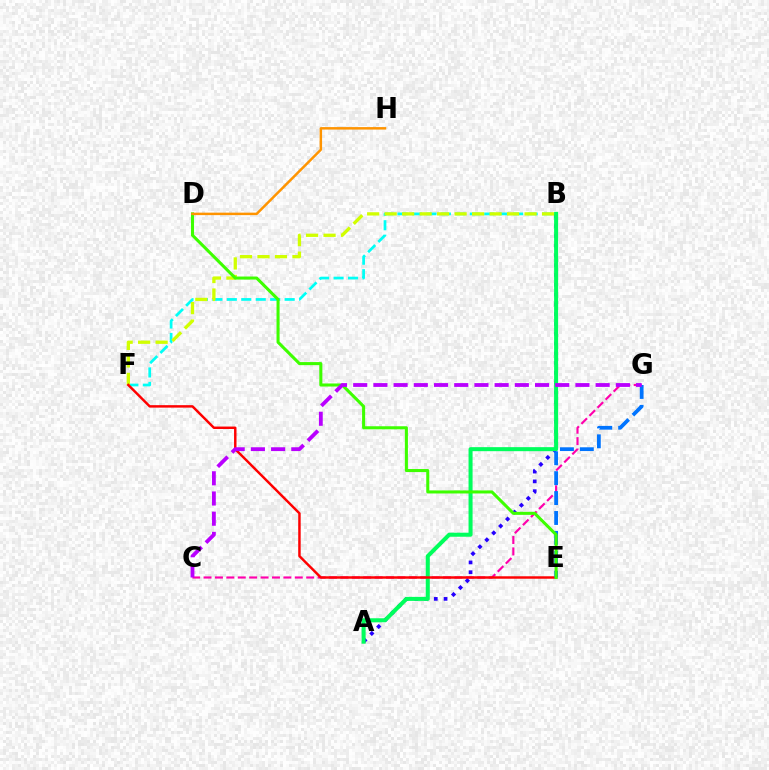{('C', 'G'): [{'color': '#ff00ac', 'line_style': 'dashed', 'thickness': 1.55}, {'color': '#b900ff', 'line_style': 'dashed', 'thickness': 2.74}], ('A', 'B'): [{'color': '#2500ff', 'line_style': 'dotted', 'thickness': 2.66}, {'color': '#00ff5c', 'line_style': 'solid', 'thickness': 2.9}], ('B', 'F'): [{'color': '#00fff6', 'line_style': 'dashed', 'thickness': 1.96}, {'color': '#d1ff00', 'line_style': 'dashed', 'thickness': 2.38}], ('E', 'F'): [{'color': '#ff0000', 'line_style': 'solid', 'thickness': 1.77}], ('E', 'G'): [{'color': '#0074ff', 'line_style': 'dashed', 'thickness': 2.7}], ('D', 'E'): [{'color': '#3dff00', 'line_style': 'solid', 'thickness': 2.2}], ('D', 'H'): [{'color': '#ff9400', 'line_style': 'solid', 'thickness': 1.79}]}